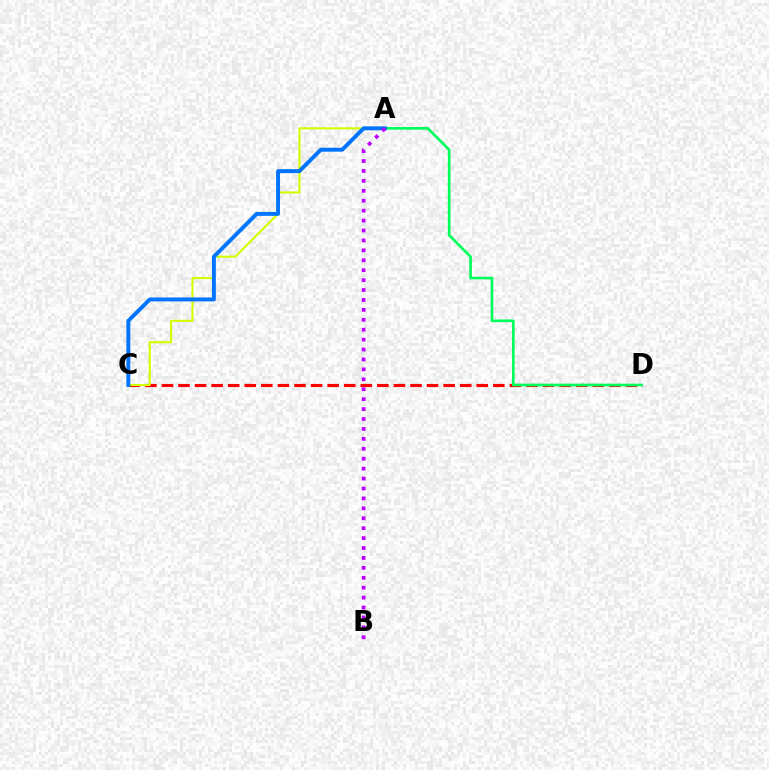{('C', 'D'): [{'color': '#ff0000', 'line_style': 'dashed', 'thickness': 2.25}], ('A', 'D'): [{'color': '#00ff5c', 'line_style': 'solid', 'thickness': 1.93}], ('A', 'C'): [{'color': '#d1ff00', 'line_style': 'solid', 'thickness': 1.51}, {'color': '#0074ff', 'line_style': 'solid', 'thickness': 2.82}], ('A', 'B'): [{'color': '#b900ff', 'line_style': 'dotted', 'thickness': 2.7}]}